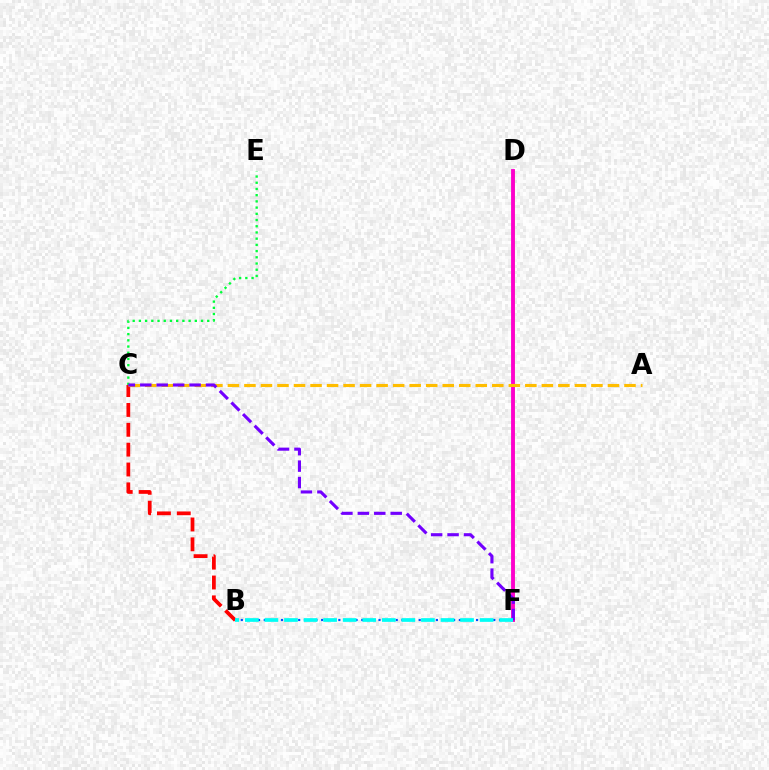{('D', 'F'): [{'color': '#84ff00', 'line_style': 'solid', 'thickness': 1.96}, {'color': '#ff00cf', 'line_style': 'solid', 'thickness': 2.77}], ('B', 'C'): [{'color': '#ff0000', 'line_style': 'dashed', 'thickness': 2.7}], ('B', 'F'): [{'color': '#004bff', 'line_style': 'dotted', 'thickness': 1.56}, {'color': '#00fff6', 'line_style': 'dashed', 'thickness': 2.66}], ('A', 'C'): [{'color': '#ffbd00', 'line_style': 'dashed', 'thickness': 2.24}], ('C', 'E'): [{'color': '#00ff39', 'line_style': 'dotted', 'thickness': 1.69}], ('C', 'F'): [{'color': '#7200ff', 'line_style': 'dashed', 'thickness': 2.23}]}